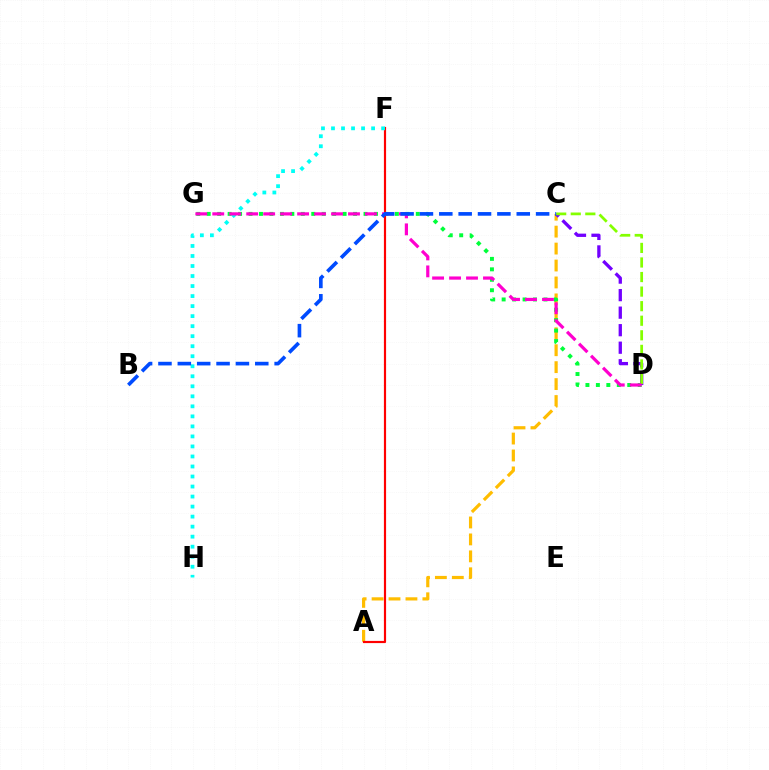{('A', 'C'): [{'color': '#ffbd00', 'line_style': 'dashed', 'thickness': 2.3}], ('A', 'F'): [{'color': '#ff0000', 'line_style': 'solid', 'thickness': 1.57}], ('D', 'G'): [{'color': '#00ff39', 'line_style': 'dotted', 'thickness': 2.84}, {'color': '#ff00cf', 'line_style': 'dashed', 'thickness': 2.3}], ('C', 'D'): [{'color': '#7200ff', 'line_style': 'dashed', 'thickness': 2.38}, {'color': '#84ff00', 'line_style': 'dashed', 'thickness': 1.98}], ('F', 'H'): [{'color': '#00fff6', 'line_style': 'dotted', 'thickness': 2.72}], ('B', 'C'): [{'color': '#004bff', 'line_style': 'dashed', 'thickness': 2.63}]}